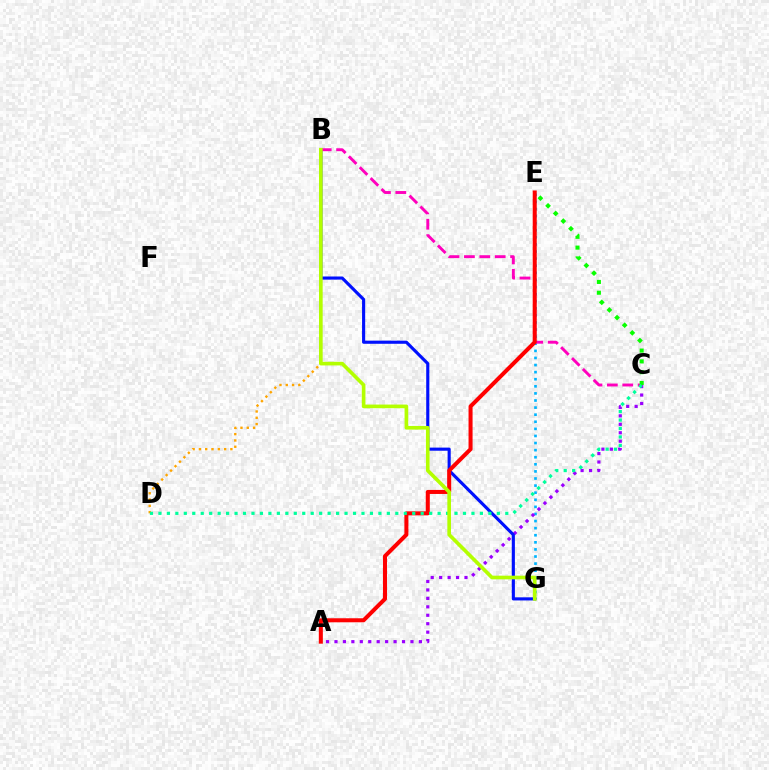{('E', 'G'): [{'color': '#00b5ff', 'line_style': 'dotted', 'thickness': 1.93}], ('A', 'C'): [{'color': '#9b00ff', 'line_style': 'dotted', 'thickness': 2.29}], ('B', 'G'): [{'color': '#0010ff', 'line_style': 'solid', 'thickness': 2.25}, {'color': '#b3ff00', 'line_style': 'solid', 'thickness': 2.63}], ('B', 'C'): [{'color': '#ff00bd', 'line_style': 'dashed', 'thickness': 2.09}], ('B', 'D'): [{'color': '#ffa500', 'line_style': 'dotted', 'thickness': 1.71}], ('C', 'E'): [{'color': '#08ff00', 'line_style': 'dotted', 'thickness': 2.93}], ('A', 'E'): [{'color': '#ff0000', 'line_style': 'solid', 'thickness': 2.9}], ('C', 'D'): [{'color': '#00ff9d', 'line_style': 'dotted', 'thickness': 2.3}]}